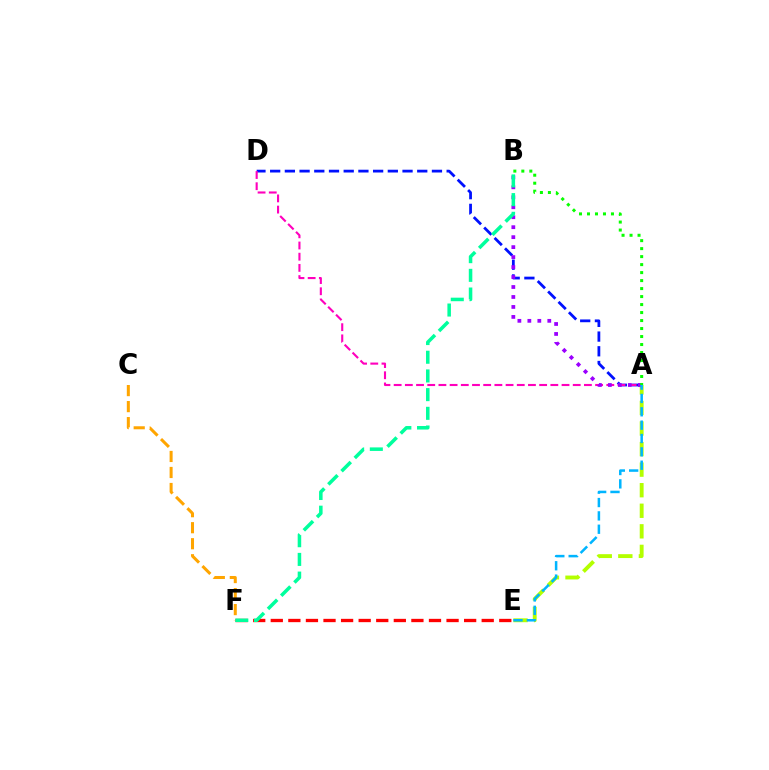{('A', 'D'): [{'color': '#0010ff', 'line_style': 'dashed', 'thickness': 2.0}, {'color': '#ff00bd', 'line_style': 'dashed', 'thickness': 1.52}], ('A', 'E'): [{'color': '#b3ff00', 'line_style': 'dashed', 'thickness': 2.79}, {'color': '#00b5ff', 'line_style': 'dashed', 'thickness': 1.81}], ('E', 'F'): [{'color': '#ff0000', 'line_style': 'dashed', 'thickness': 2.39}], ('C', 'F'): [{'color': '#ffa500', 'line_style': 'dashed', 'thickness': 2.18}], ('A', 'B'): [{'color': '#9b00ff', 'line_style': 'dotted', 'thickness': 2.71}, {'color': '#08ff00', 'line_style': 'dotted', 'thickness': 2.17}], ('B', 'F'): [{'color': '#00ff9d', 'line_style': 'dashed', 'thickness': 2.54}]}